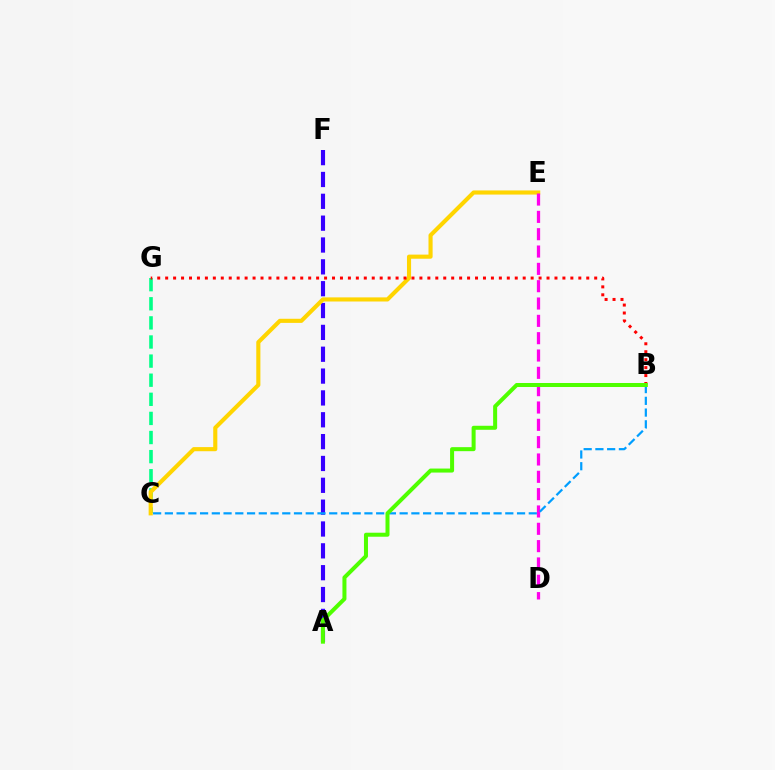{('C', 'G'): [{'color': '#00ff86', 'line_style': 'dashed', 'thickness': 2.6}], ('A', 'F'): [{'color': '#3700ff', 'line_style': 'dashed', 'thickness': 2.97}], ('C', 'E'): [{'color': '#ffd500', 'line_style': 'solid', 'thickness': 2.96}], ('B', 'G'): [{'color': '#ff0000', 'line_style': 'dotted', 'thickness': 2.16}], ('D', 'E'): [{'color': '#ff00ed', 'line_style': 'dashed', 'thickness': 2.35}], ('B', 'C'): [{'color': '#009eff', 'line_style': 'dashed', 'thickness': 1.59}], ('A', 'B'): [{'color': '#4fff00', 'line_style': 'solid', 'thickness': 2.89}]}